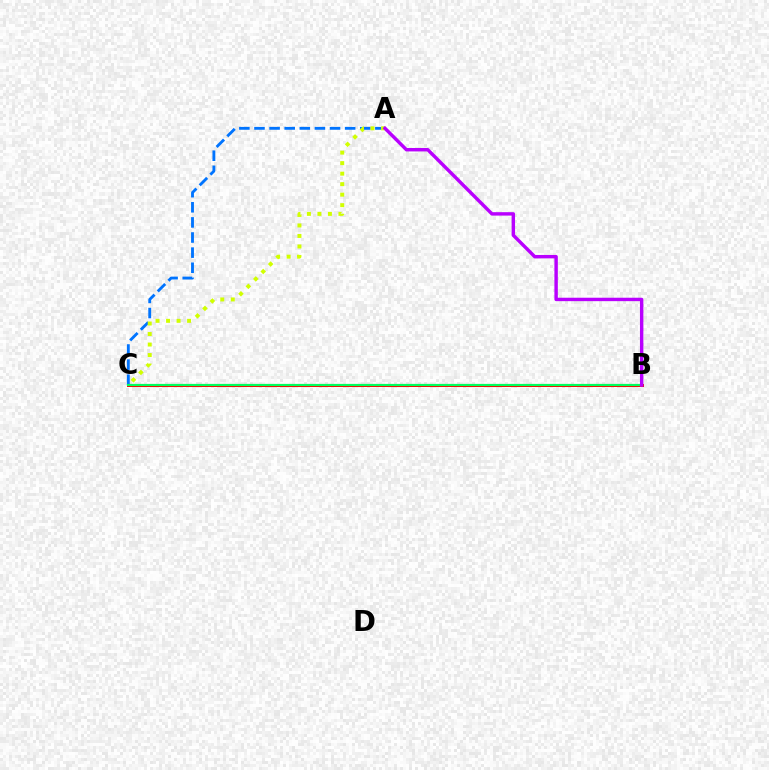{('A', 'C'): [{'color': '#0074ff', 'line_style': 'dashed', 'thickness': 2.05}, {'color': '#d1ff00', 'line_style': 'dotted', 'thickness': 2.86}], ('B', 'C'): [{'color': '#ff0000', 'line_style': 'solid', 'thickness': 2.18}, {'color': '#00ff5c', 'line_style': 'solid', 'thickness': 1.58}], ('A', 'B'): [{'color': '#b900ff', 'line_style': 'solid', 'thickness': 2.46}]}